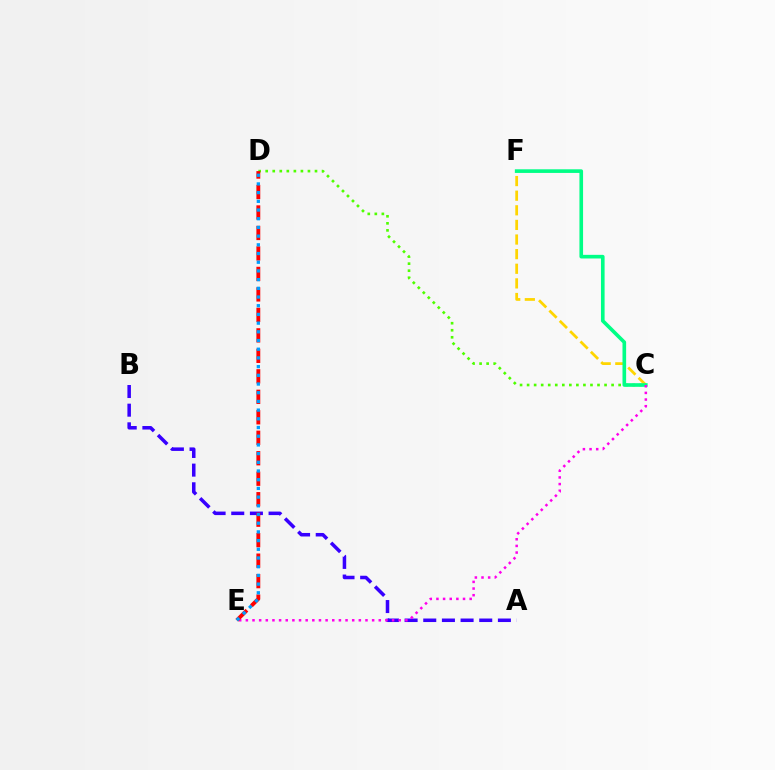{('A', 'B'): [{'color': '#3700ff', 'line_style': 'dashed', 'thickness': 2.53}], ('C', 'D'): [{'color': '#4fff00', 'line_style': 'dotted', 'thickness': 1.91}], ('C', 'F'): [{'color': '#ffd500', 'line_style': 'dashed', 'thickness': 1.99}, {'color': '#00ff86', 'line_style': 'solid', 'thickness': 2.62}], ('C', 'E'): [{'color': '#ff00ed', 'line_style': 'dotted', 'thickness': 1.81}], ('D', 'E'): [{'color': '#ff0000', 'line_style': 'dashed', 'thickness': 2.78}, {'color': '#009eff', 'line_style': 'dotted', 'thickness': 2.36}]}